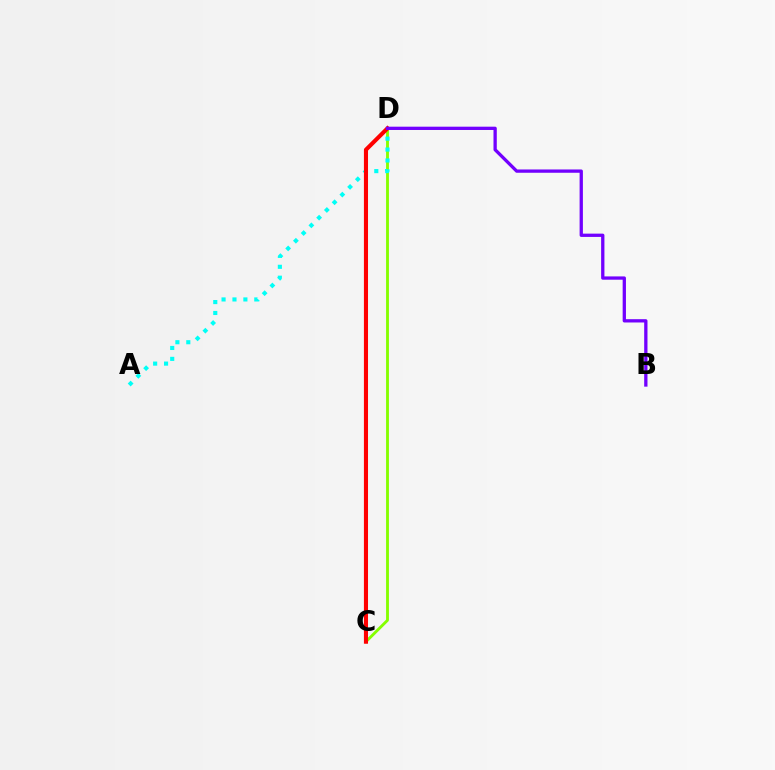{('C', 'D'): [{'color': '#84ff00', 'line_style': 'solid', 'thickness': 2.05}, {'color': '#ff0000', 'line_style': 'solid', 'thickness': 2.95}], ('A', 'D'): [{'color': '#00fff6', 'line_style': 'dotted', 'thickness': 2.96}], ('B', 'D'): [{'color': '#7200ff', 'line_style': 'solid', 'thickness': 2.37}]}